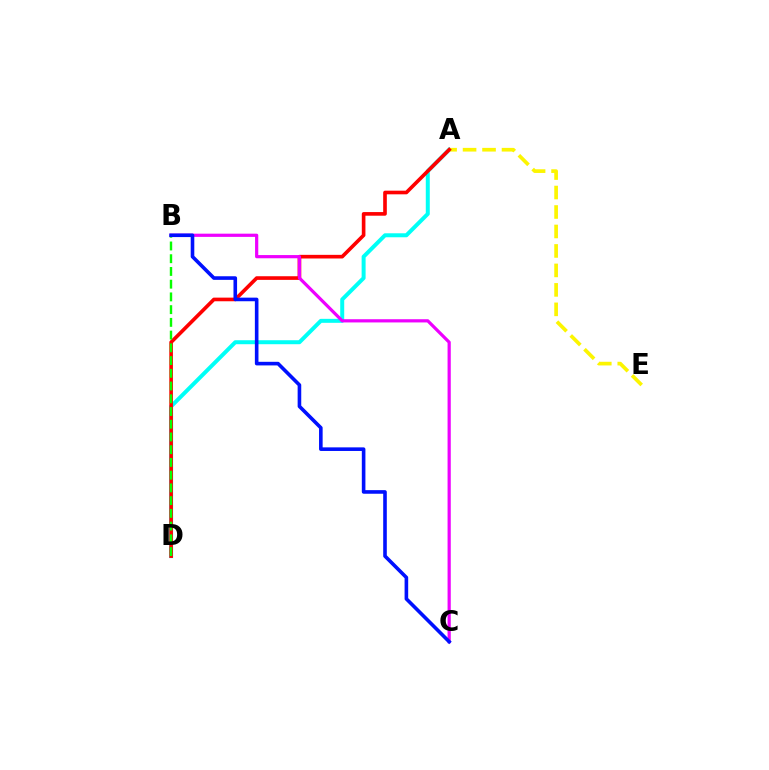{('A', 'D'): [{'color': '#00fff6', 'line_style': 'solid', 'thickness': 2.87}, {'color': '#ff0000', 'line_style': 'solid', 'thickness': 2.62}], ('A', 'E'): [{'color': '#fcf500', 'line_style': 'dashed', 'thickness': 2.65}], ('B', 'C'): [{'color': '#ee00ff', 'line_style': 'solid', 'thickness': 2.31}, {'color': '#0010ff', 'line_style': 'solid', 'thickness': 2.59}], ('B', 'D'): [{'color': '#08ff00', 'line_style': 'dashed', 'thickness': 1.73}]}